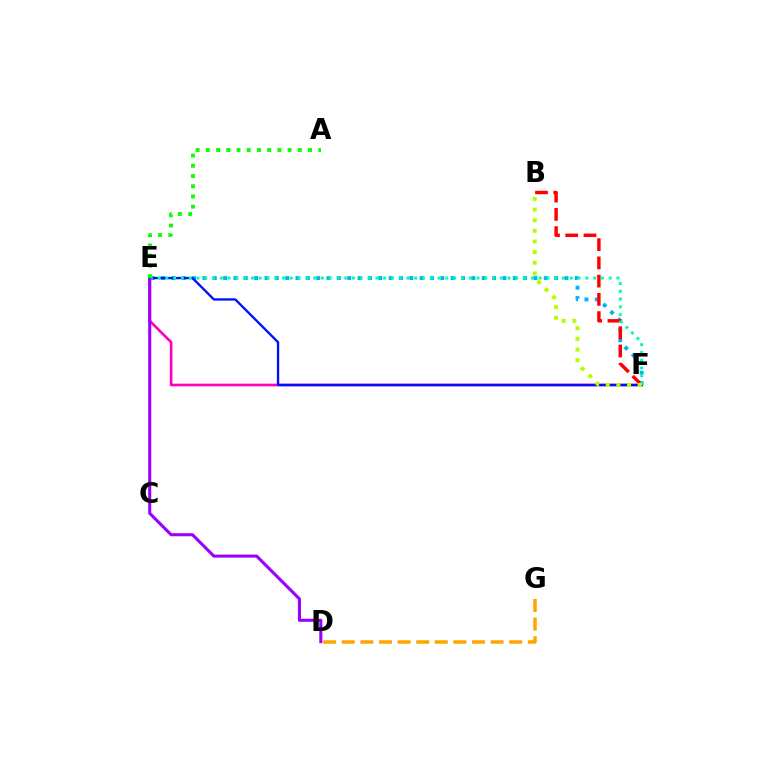{('E', 'F'): [{'color': '#ff00bd', 'line_style': 'solid', 'thickness': 1.91}, {'color': '#00b5ff', 'line_style': 'dotted', 'thickness': 2.81}, {'color': '#0010ff', 'line_style': 'solid', 'thickness': 1.68}, {'color': '#00ff9d', 'line_style': 'dotted', 'thickness': 2.11}], ('B', 'F'): [{'color': '#ff0000', 'line_style': 'dashed', 'thickness': 2.48}, {'color': '#b3ff00', 'line_style': 'dotted', 'thickness': 2.89}], ('D', 'G'): [{'color': '#ffa500', 'line_style': 'dashed', 'thickness': 2.53}], ('D', 'E'): [{'color': '#9b00ff', 'line_style': 'solid', 'thickness': 2.21}], ('A', 'E'): [{'color': '#08ff00', 'line_style': 'dotted', 'thickness': 2.78}]}